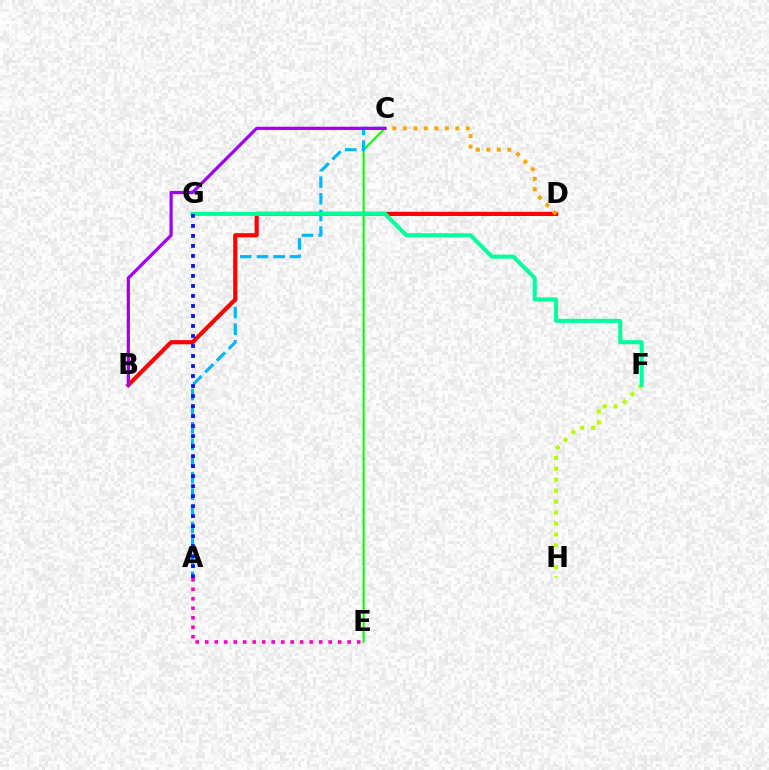{('A', 'E'): [{'color': '#ff00bd', 'line_style': 'dotted', 'thickness': 2.58}], ('C', 'E'): [{'color': '#08ff00', 'line_style': 'solid', 'thickness': 1.5}], ('A', 'C'): [{'color': '#00b5ff', 'line_style': 'dashed', 'thickness': 2.26}], ('B', 'D'): [{'color': '#ff0000', 'line_style': 'solid', 'thickness': 3.0}], ('F', 'H'): [{'color': '#b3ff00', 'line_style': 'dotted', 'thickness': 2.97}], ('F', 'G'): [{'color': '#00ff9d', 'line_style': 'solid', 'thickness': 2.91}], ('C', 'D'): [{'color': '#ffa500', 'line_style': 'dotted', 'thickness': 2.85}], ('A', 'G'): [{'color': '#0010ff', 'line_style': 'dotted', 'thickness': 2.72}], ('B', 'C'): [{'color': '#9b00ff', 'line_style': 'solid', 'thickness': 2.31}]}